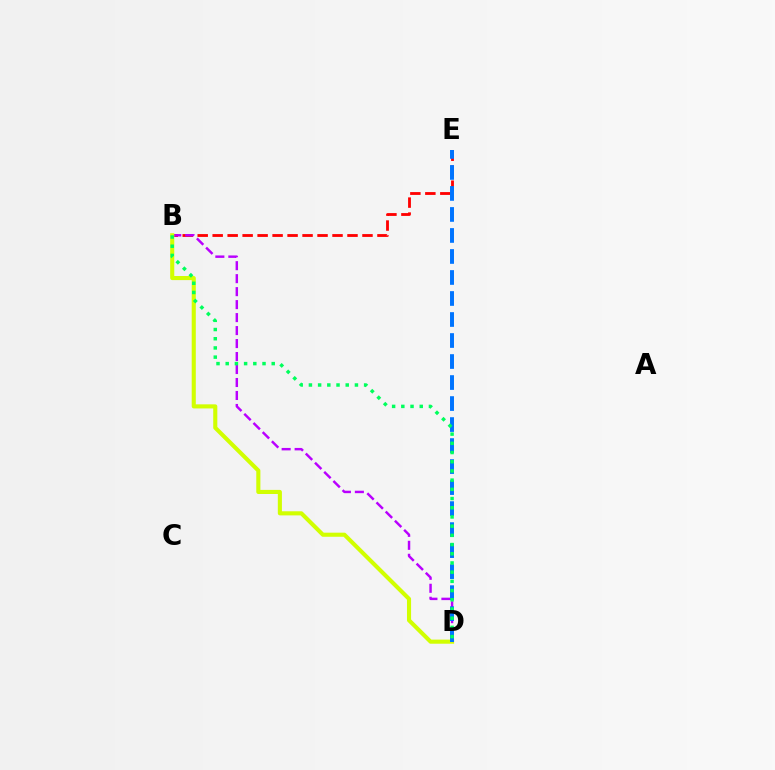{('B', 'E'): [{'color': '#ff0000', 'line_style': 'dashed', 'thickness': 2.04}], ('B', 'D'): [{'color': '#b900ff', 'line_style': 'dashed', 'thickness': 1.76}, {'color': '#d1ff00', 'line_style': 'solid', 'thickness': 2.95}, {'color': '#00ff5c', 'line_style': 'dotted', 'thickness': 2.5}], ('D', 'E'): [{'color': '#0074ff', 'line_style': 'dashed', 'thickness': 2.85}]}